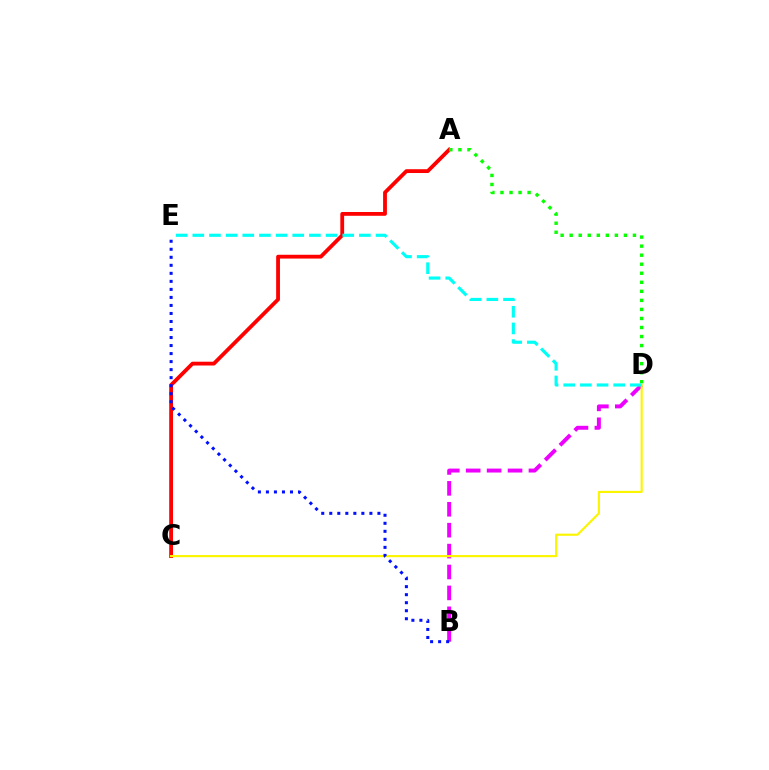{('B', 'D'): [{'color': '#ee00ff', 'line_style': 'dashed', 'thickness': 2.84}], ('A', 'C'): [{'color': '#ff0000', 'line_style': 'solid', 'thickness': 2.74}], ('C', 'D'): [{'color': '#fcf500', 'line_style': 'solid', 'thickness': 1.54}], ('A', 'D'): [{'color': '#08ff00', 'line_style': 'dotted', 'thickness': 2.46}], ('D', 'E'): [{'color': '#00fff6', 'line_style': 'dashed', 'thickness': 2.26}], ('B', 'E'): [{'color': '#0010ff', 'line_style': 'dotted', 'thickness': 2.18}]}